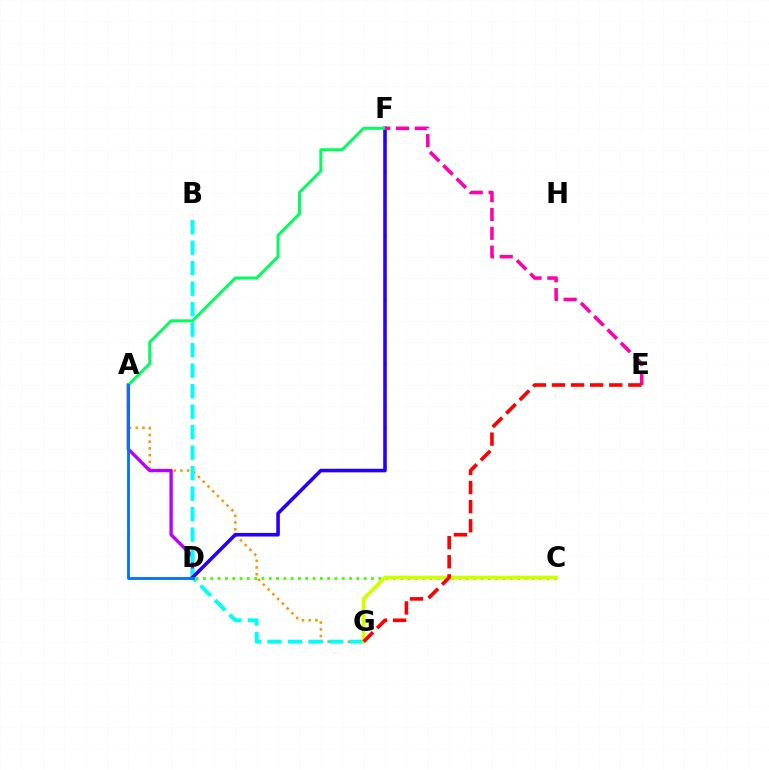{('A', 'G'): [{'color': '#ff9400', 'line_style': 'dotted', 'thickness': 1.83}], ('A', 'D'): [{'color': '#b900ff', 'line_style': 'solid', 'thickness': 2.42}, {'color': '#0074ff', 'line_style': 'solid', 'thickness': 2.04}], ('B', 'G'): [{'color': '#00fff6', 'line_style': 'dashed', 'thickness': 2.78}], ('D', 'F'): [{'color': '#2500ff', 'line_style': 'solid', 'thickness': 2.58}], ('C', 'D'): [{'color': '#3dff00', 'line_style': 'dotted', 'thickness': 1.98}], ('C', 'G'): [{'color': '#d1ff00', 'line_style': 'solid', 'thickness': 2.66}], ('A', 'F'): [{'color': '#00ff5c', 'line_style': 'solid', 'thickness': 2.14}], ('E', 'F'): [{'color': '#ff00ac', 'line_style': 'dashed', 'thickness': 2.56}], ('E', 'G'): [{'color': '#ff0000', 'line_style': 'dashed', 'thickness': 2.6}]}